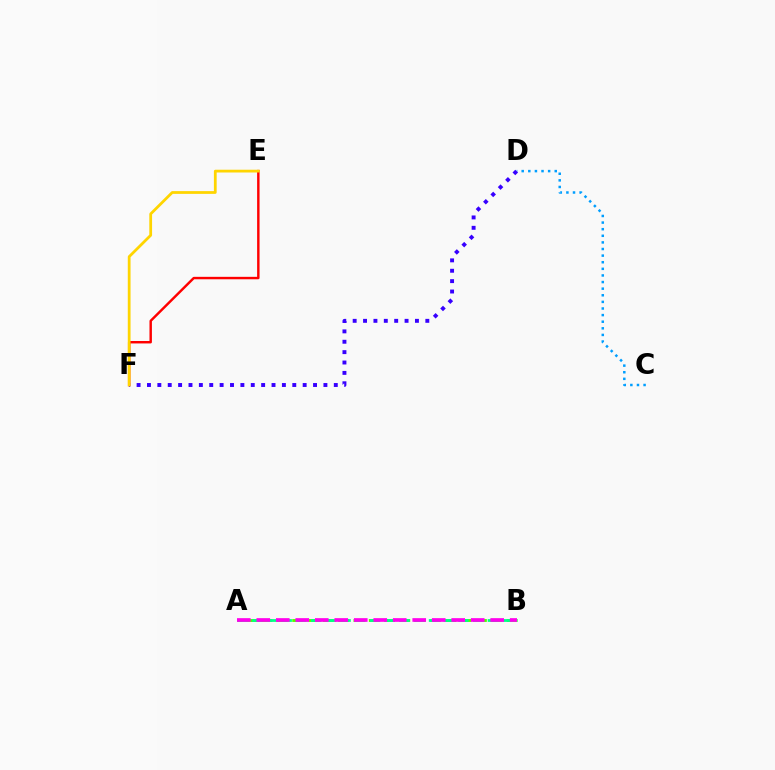{('A', 'B'): [{'color': '#4fff00', 'line_style': 'dashed', 'thickness': 2.08}, {'color': '#00ff86', 'line_style': 'dashed', 'thickness': 2.0}, {'color': '#ff00ed', 'line_style': 'dashed', 'thickness': 2.65}], ('E', 'F'): [{'color': '#ff0000', 'line_style': 'solid', 'thickness': 1.76}, {'color': '#ffd500', 'line_style': 'solid', 'thickness': 1.99}], ('C', 'D'): [{'color': '#009eff', 'line_style': 'dotted', 'thickness': 1.8}], ('D', 'F'): [{'color': '#3700ff', 'line_style': 'dotted', 'thickness': 2.82}]}